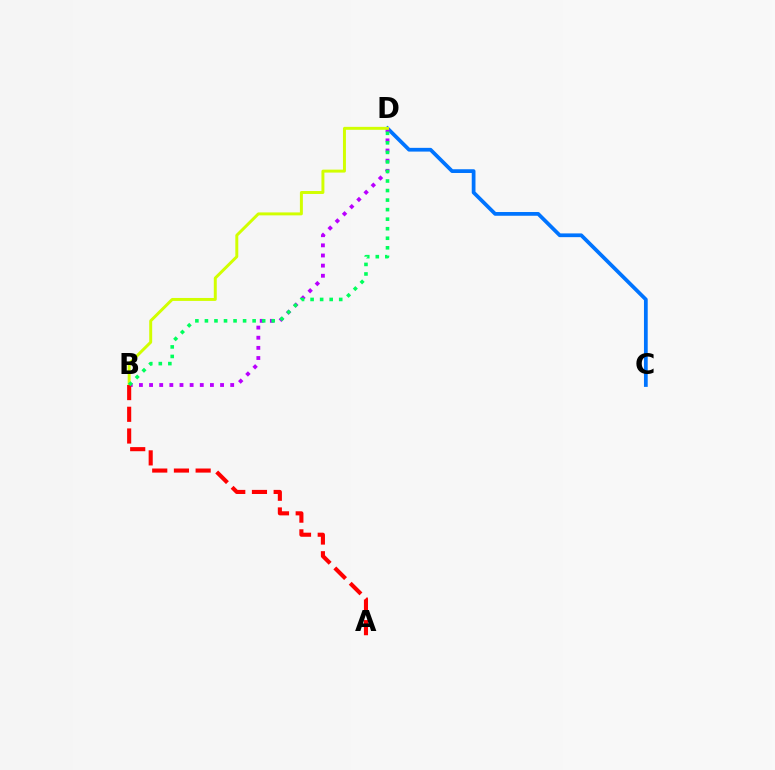{('C', 'D'): [{'color': '#0074ff', 'line_style': 'solid', 'thickness': 2.7}], ('B', 'D'): [{'color': '#b900ff', 'line_style': 'dotted', 'thickness': 2.76}, {'color': '#d1ff00', 'line_style': 'solid', 'thickness': 2.13}, {'color': '#00ff5c', 'line_style': 'dotted', 'thickness': 2.59}], ('A', 'B'): [{'color': '#ff0000', 'line_style': 'dashed', 'thickness': 2.95}]}